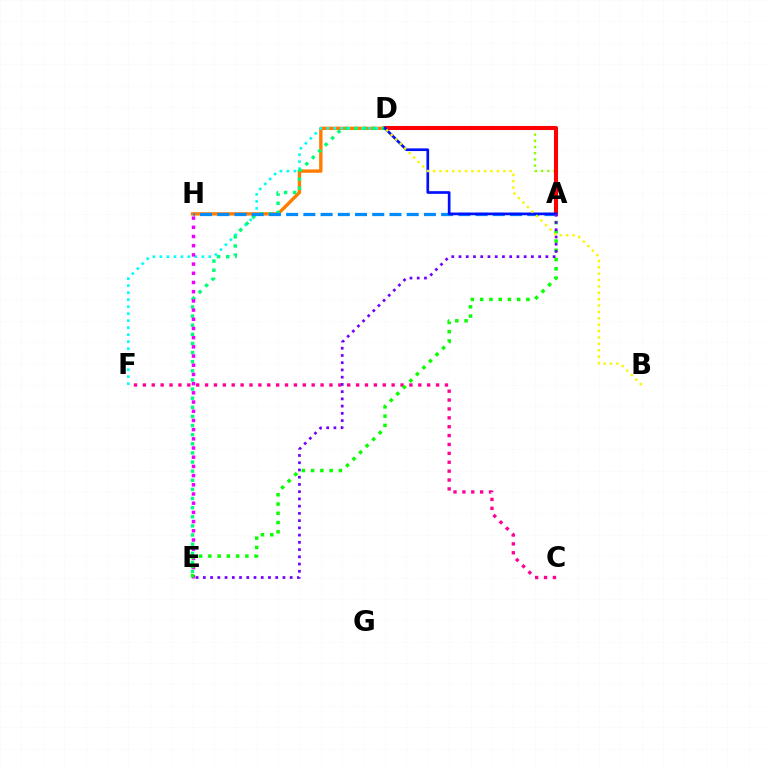{('A', 'D'): [{'color': '#84ff00', 'line_style': 'dotted', 'thickness': 1.68}, {'color': '#ff0000', 'line_style': 'solid', 'thickness': 2.92}, {'color': '#0010ff', 'line_style': 'solid', 'thickness': 1.93}], ('D', 'H'): [{'color': '#ff7c00', 'line_style': 'solid', 'thickness': 2.42}], ('D', 'F'): [{'color': '#00fff6', 'line_style': 'dotted', 'thickness': 1.9}], ('C', 'F'): [{'color': '#ff0094', 'line_style': 'dotted', 'thickness': 2.41}], ('D', 'E'): [{'color': '#00ff74', 'line_style': 'dotted', 'thickness': 2.48}], ('E', 'H'): [{'color': '#ee00ff', 'line_style': 'dotted', 'thickness': 2.5}], ('A', 'E'): [{'color': '#08ff00', 'line_style': 'dotted', 'thickness': 2.51}, {'color': '#7200ff', 'line_style': 'dotted', 'thickness': 1.97}], ('A', 'H'): [{'color': '#008cff', 'line_style': 'dashed', 'thickness': 2.34}], ('B', 'D'): [{'color': '#fcf500', 'line_style': 'dotted', 'thickness': 1.73}]}